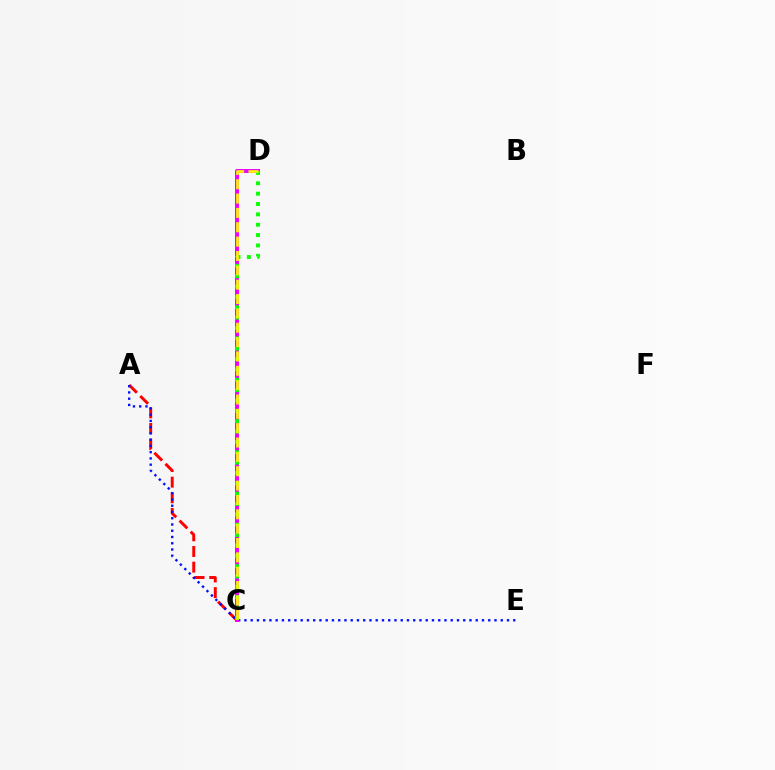{('A', 'C'): [{'color': '#ff0000', 'line_style': 'dashed', 'thickness': 2.13}], ('A', 'E'): [{'color': '#0010ff', 'line_style': 'dotted', 'thickness': 1.7}], ('C', 'D'): [{'color': '#00fff6', 'line_style': 'dashed', 'thickness': 1.71}, {'color': '#ee00ff', 'line_style': 'solid', 'thickness': 2.85}, {'color': '#08ff00', 'line_style': 'dotted', 'thickness': 2.81}, {'color': '#fcf500', 'line_style': 'dashed', 'thickness': 1.95}]}